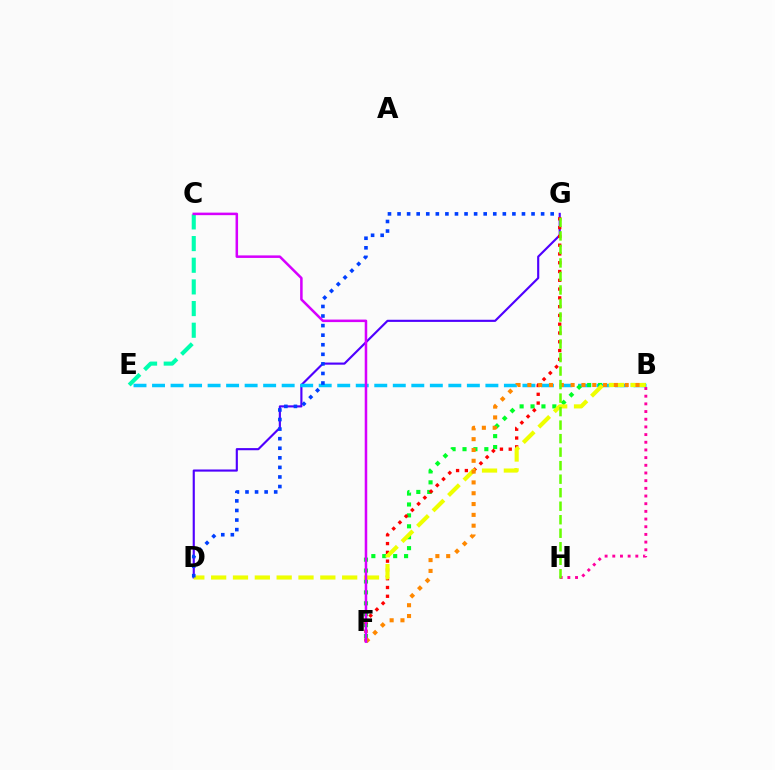{('D', 'G'): [{'color': '#4f00ff', 'line_style': 'solid', 'thickness': 1.54}, {'color': '#003fff', 'line_style': 'dotted', 'thickness': 2.6}], ('B', 'E'): [{'color': '#00c7ff', 'line_style': 'dashed', 'thickness': 2.52}], ('B', 'F'): [{'color': '#00ff27', 'line_style': 'dotted', 'thickness': 2.97}, {'color': '#ff8800', 'line_style': 'dotted', 'thickness': 2.94}], ('F', 'G'): [{'color': '#ff0000', 'line_style': 'dotted', 'thickness': 2.39}], ('B', 'D'): [{'color': '#eeff00', 'line_style': 'dashed', 'thickness': 2.97}], ('B', 'H'): [{'color': '#ff00a0', 'line_style': 'dotted', 'thickness': 2.09}], ('C', 'E'): [{'color': '#00ffaf', 'line_style': 'dashed', 'thickness': 2.94}], ('G', 'H'): [{'color': '#66ff00', 'line_style': 'dashed', 'thickness': 1.84}], ('C', 'F'): [{'color': '#d600ff', 'line_style': 'solid', 'thickness': 1.82}]}